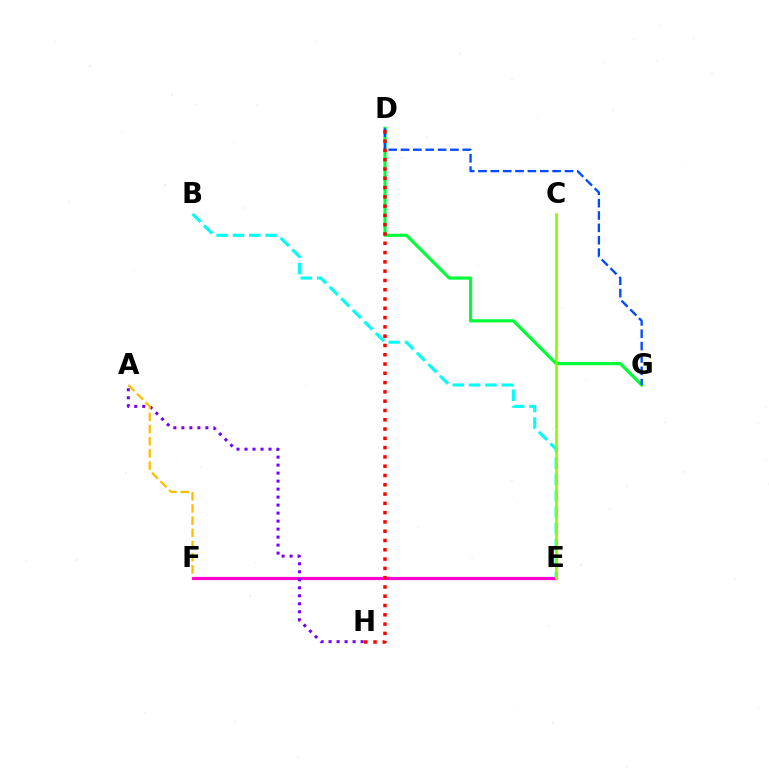{('E', 'F'): [{'color': '#ff00cf', 'line_style': 'solid', 'thickness': 2.29}], ('D', 'G'): [{'color': '#00ff39', 'line_style': 'solid', 'thickness': 2.29}, {'color': '#004bff', 'line_style': 'dashed', 'thickness': 1.68}], ('B', 'E'): [{'color': '#00fff6', 'line_style': 'dashed', 'thickness': 2.22}], ('D', 'H'): [{'color': '#ff0000', 'line_style': 'dotted', 'thickness': 2.52}], ('C', 'E'): [{'color': '#84ff00', 'line_style': 'solid', 'thickness': 1.92}], ('A', 'H'): [{'color': '#7200ff', 'line_style': 'dotted', 'thickness': 2.17}], ('A', 'F'): [{'color': '#ffbd00', 'line_style': 'dashed', 'thickness': 1.65}]}